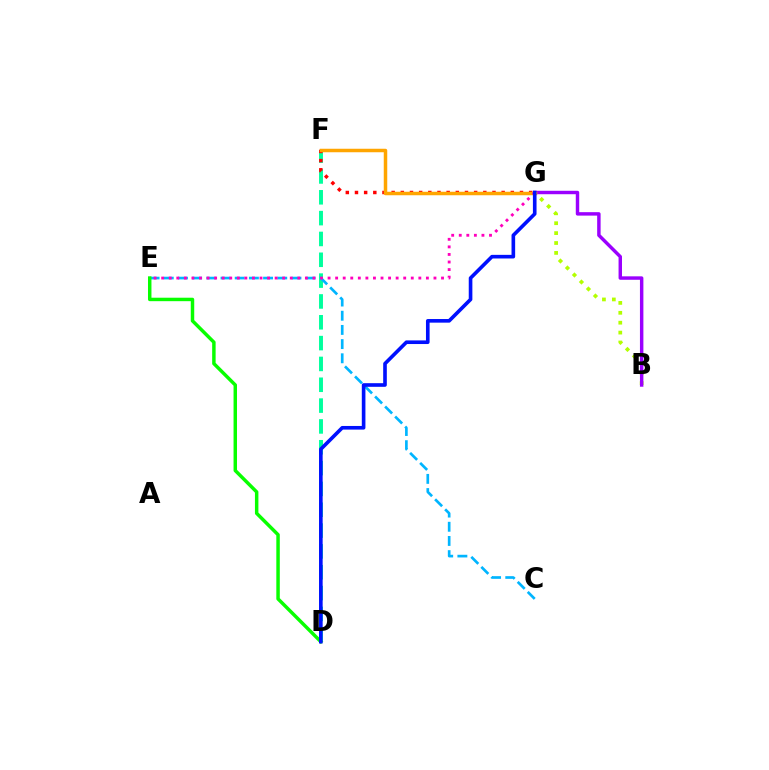{('D', 'F'): [{'color': '#00ff9d', 'line_style': 'dashed', 'thickness': 2.83}], ('F', 'G'): [{'color': '#ff0000', 'line_style': 'dotted', 'thickness': 2.49}, {'color': '#ffa500', 'line_style': 'solid', 'thickness': 2.52}], ('B', 'G'): [{'color': '#b3ff00', 'line_style': 'dotted', 'thickness': 2.69}, {'color': '#9b00ff', 'line_style': 'solid', 'thickness': 2.48}], ('C', 'E'): [{'color': '#00b5ff', 'line_style': 'dashed', 'thickness': 1.93}], ('E', 'G'): [{'color': '#ff00bd', 'line_style': 'dotted', 'thickness': 2.05}], ('D', 'E'): [{'color': '#08ff00', 'line_style': 'solid', 'thickness': 2.49}], ('D', 'G'): [{'color': '#0010ff', 'line_style': 'solid', 'thickness': 2.61}]}